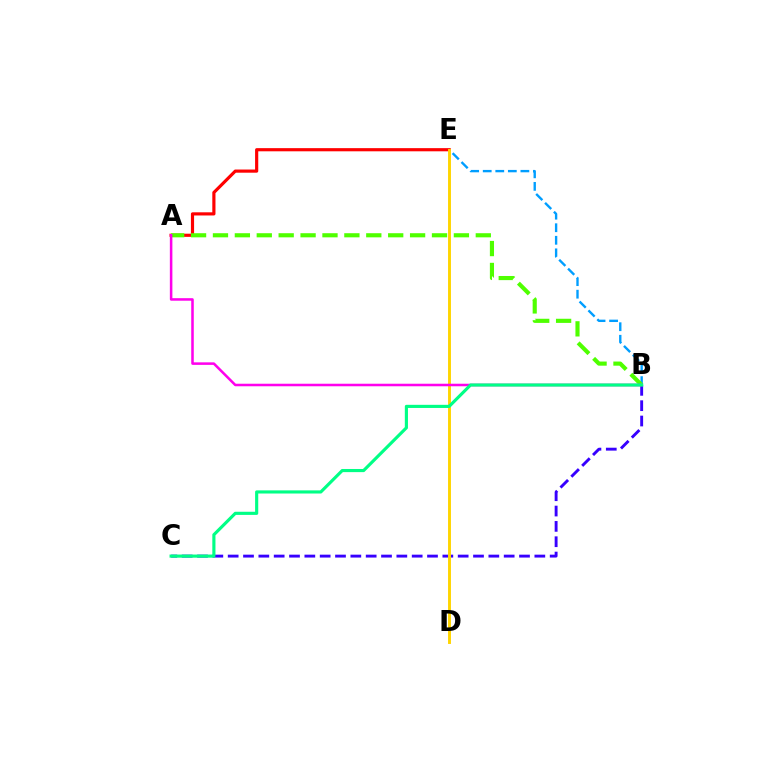{('B', 'E'): [{'color': '#009eff', 'line_style': 'dashed', 'thickness': 1.71}], ('A', 'E'): [{'color': '#ff0000', 'line_style': 'solid', 'thickness': 2.28}], ('B', 'C'): [{'color': '#3700ff', 'line_style': 'dashed', 'thickness': 2.08}, {'color': '#00ff86', 'line_style': 'solid', 'thickness': 2.26}], ('A', 'B'): [{'color': '#4fff00', 'line_style': 'dashed', 'thickness': 2.98}, {'color': '#ff00ed', 'line_style': 'solid', 'thickness': 1.83}], ('D', 'E'): [{'color': '#ffd500', 'line_style': 'solid', 'thickness': 2.1}]}